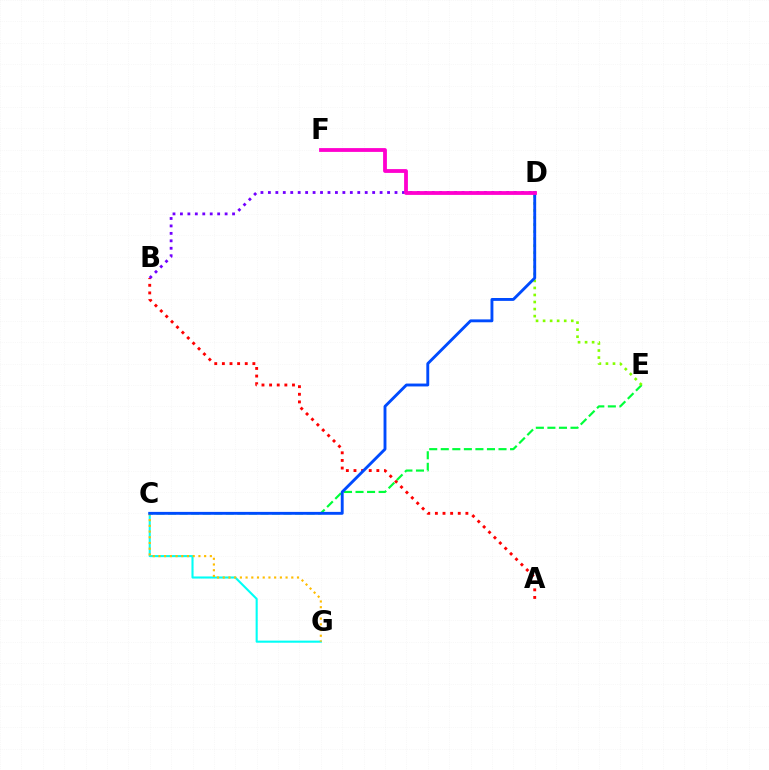{('C', 'G'): [{'color': '#00fff6', 'line_style': 'solid', 'thickness': 1.51}, {'color': '#ffbd00', 'line_style': 'dotted', 'thickness': 1.55}], ('A', 'B'): [{'color': '#ff0000', 'line_style': 'dotted', 'thickness': 2.07}], ('C', 'E'): [{'color': '#00ff39', 'line_style': 'dashed', 'thickness': 1.57}], ('B', 'D'): [{'color': '#7200ff', 'line_style': 'dotted', 'thickness': 2.02}], ('D', 'E'): [{'color': '#84ff00', 'line_style': 'dotted', 'thickness': 1.91}], ('C', 'D'): [{'color': '#004bff', 'line_style': 'solid', 'thickness': 2.07}], ('D', 'F'): [{'color': '#ff00cf', 'line_style': 'solid', 'thickness': 2.74}]}